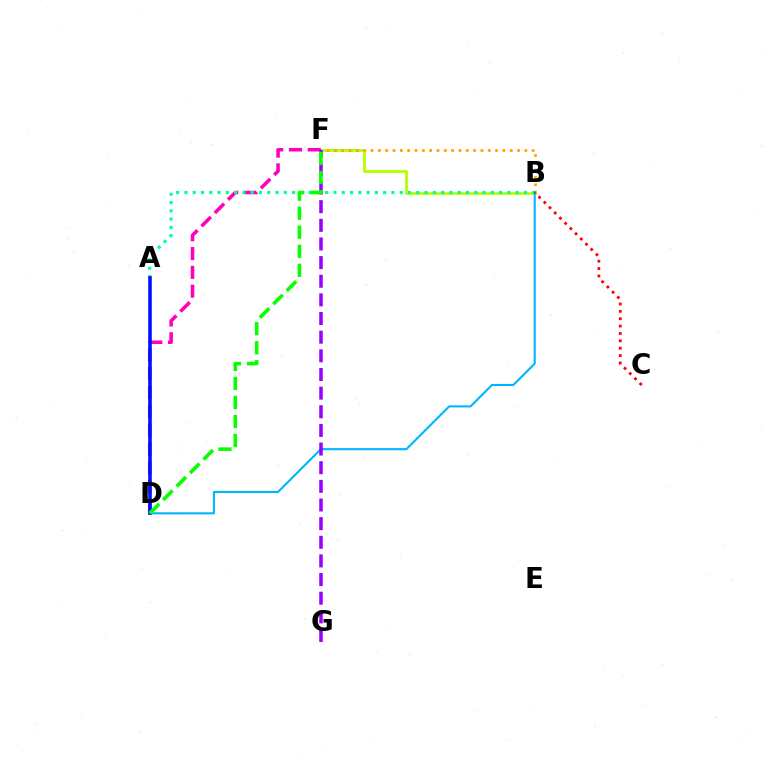{('B', 'F'): [{'color': '#b3ff00', 'line_style': 'solid', 'thickness': 2.03}, {'color': '#ffa500', 'line_style': 'dotted', 'thickness': 1.99}], ('D', 'F'): [{'color': '#ff00bd', 'line_style': 'dashed', 'thickness': 2.55}, {'color': '#08ff00', 'line_style': 'dashed', 'thickness': 2.58}], ('A', 'B'): [{'color': '#00ff9d', 'line_style': 'dotted', 'thickness': 2.25}], ('B', 'D'): [{'color': '#00b5ff', 'line_style': 'solid', 'thickness': 1.5}], ('A', 'D'): [{'color': '#0010ff', 'line_style': 'solid', 'thickness': 2.58}], ('F', 'G'): [{'color': '#9b00ff', 'line_style': 'dashed', 'thickness': 2.53}], ('B', 'C'): [{'color': '#ff0000', 'line_style': 'dotted', 'thickness': 2.0}]}